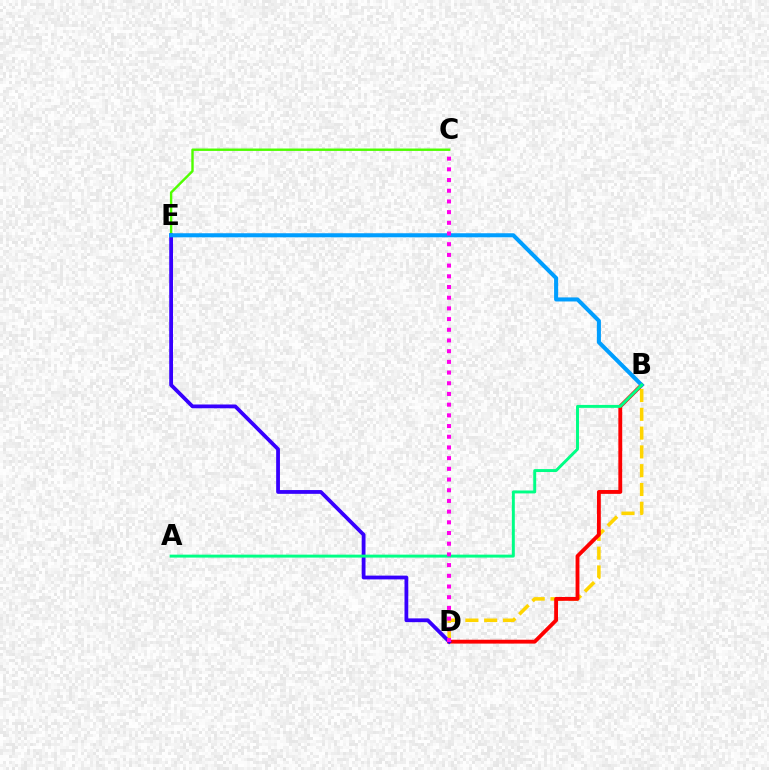{('C', 'E'): [{'color': '#4fff00', 'line_style': 'solid', 'thickness': 1.74}], ('B', 'D'): [{'color': '#ffd500', 'line_style': 'dashed', 'thickness': 2.55}, {'color': '#ff0000', 'line_style': 'solid', 'thickness': 2.77}], ('D', 'E'): [{'color': '#3700ff', 'line_style': 'solid', 'thickness': 2.72}], ('B', 'E'): [{'color': '#009eff', 'line_style': 'solid', 'thickness': 2.92}], ('A', 'B'): [{'color': '#00ff86', 'line_style': 'solid', 'thickness': 2.12}], ('C', 'D'): [{'color': '#ff00ed', 'line_style': 'dotted', 'thickness': 2.91}]}